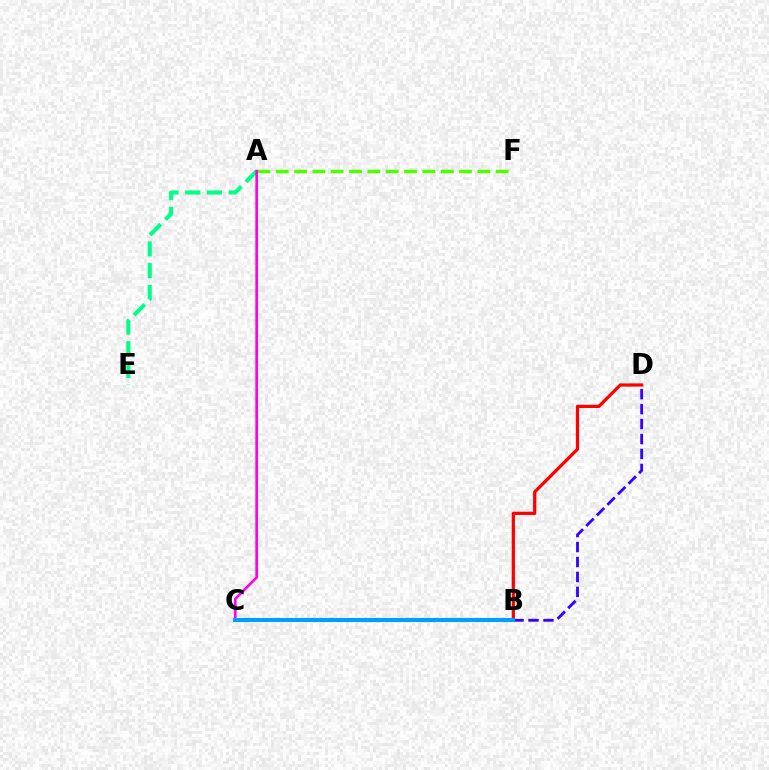{('B', 'C'): [{'color': '#ffd500', 'line_style': 'solid', 'thickness': 2.58}, {'color': '#009eff', 'line_style': 'solid', 'thickness': 2.92}], ('B', 'D'): [{'color': '#ff0000', 'line_style': 'solid', 'thickness': 2.33}, {'color': '#3700ff', 'line_style': 'dashed', 'thickness': 2.03}], ('A', 'E'): [{'color': '#00ff86', 'line_style': 'dashed', 'thickness': 2.95}], ('A', 'F'): [{'color': '#4fff00', 'line_style': 'dashed', 'thickness': 2.49}], ('A', 'C'): [{'color': '#ff00ed', 'line_style': 'solid', 'thickness': 1.91}]}